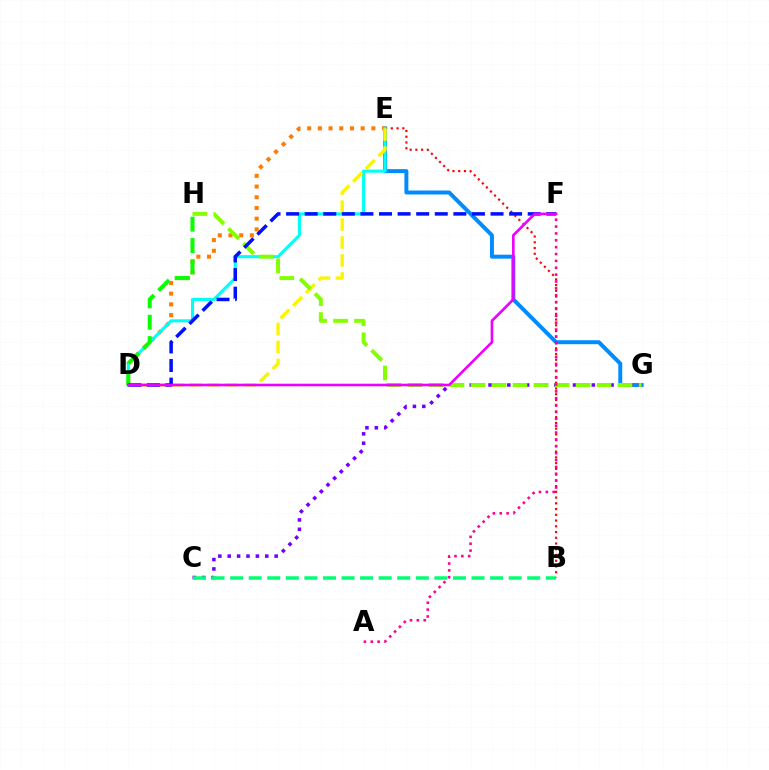{('E', 'G'): [{'color': '#008cff', 'line_style': 'solid', 'thickness': 2.85}], ('D', 'E'): [{'color': '#ff7c00', 'line_style': 'dotted', 'thickness': 2.91}, {'color': '#00fff6', 'line_style': 'solid', 'thickness': 2.22}, {'color': '#fcf500', 'line_style': 'dashed', 'thickness': 2.44}], ('B', 'E'): [{'color': '#ff0000', 'line_style': 'dotted', 'thickness': 1.56}], ('C', 'G'): [{'color': '#7200ff', 'line_style': 'dotted', 'thickness': 2.55}], ('B', 'C'): [{'color': '#00ff74', 'line_style': 'dashed', 'thickness': 2.52}], ('G', 'H'): [{'color': '#84ff00', 'line_style': 'dashed', 'thickness': 2.85}], ('D', 'H'): [{'color': '#08ff00', 'line_style': 'dashed', 'thickness': 2.91}], ('D', 'F'): [{'color': '#0010ff', 'line_style': 'dashed', 'thickness': 2.52}, {'color': '#ee00ff', 'line_style': 'solid', 'thickness': 1.89}], ('A', 'F'): [{'color': '#ff0094', 'line_style': 'dotted', 'thickness': 1.87}]}